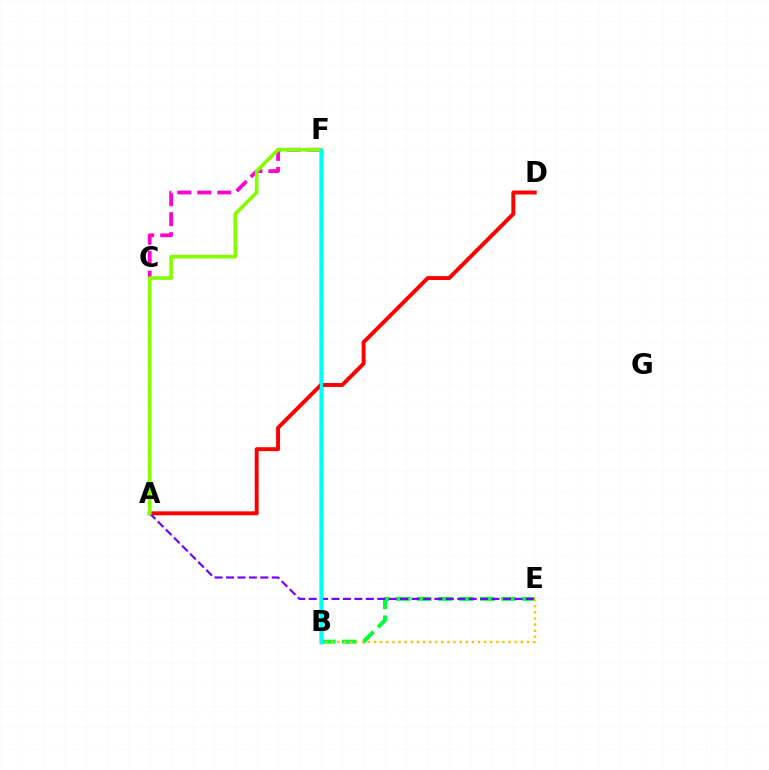{('B', 'F'): [{'color': '#004bff', 'line_style': 'solid', 'thickness': 2.5}, {'color': '#00fff6', 'line_style': 'solid', 'thickness': 2.34}], ('A', 'D'): [{'color': '#ff0000', 'line_style': 'solid', 'thickness': 2.83}], ('C', 'F'): [{'color': '#ff00cf', 'line_style': 'dashed', 'thickness': 2.71}], ('B', 'E'): [{'color': '#00ff39', 'line_style': 'dashed', 'thickness': 2.86}, {'color': '#ffbd00', 'line_style': 'dotted', 'thickness': 1.66}], ('A', 'E'): [{'color': '#7200ff', 'line_style': 'dashed', 'thickness': 1.55}], ('A', 'F'): [{'color': '#84ff00', 'line_style': 'solid', 'thickness': 2.62}]}